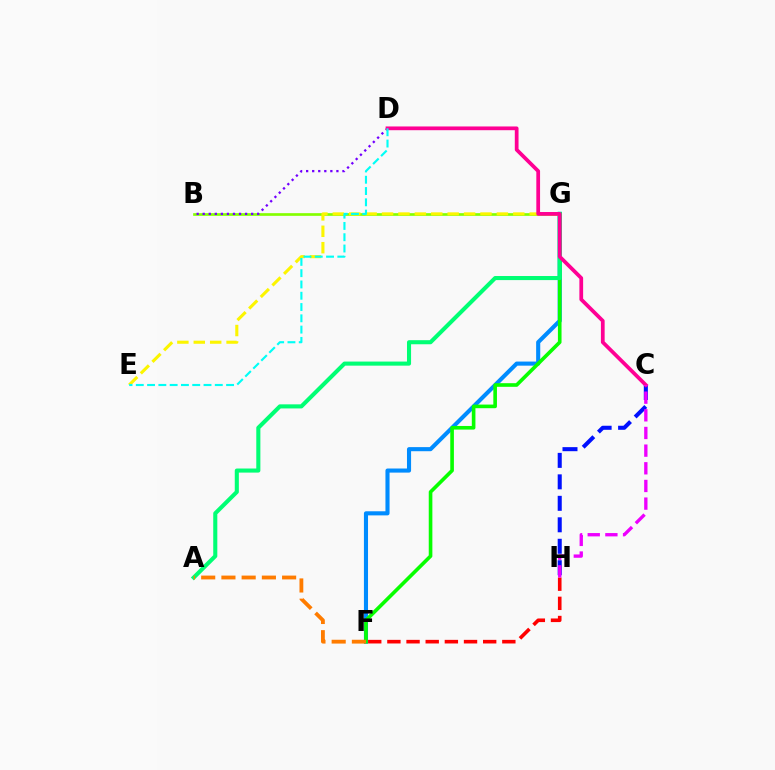{('F', 'G'): [{'color': '#008cff', 'line_style': 'solid', 'thickness': 2.95}, {'color': '#08ff00', 'line_style': 'solid', 'thickness': 2.61}], ('C', 'H'): [{'color': '#0010ff', 'line_style': 'dashed', 'thickness': 2.92}, {'color': '#ee00ff', 'line_style': 'dashed', 'thickness': 2.4}], ('B', 'G'): [{'color': '#84ff00', 'line_style': 'solid', 'thickness': 1.93}], ('A', 'G'): [{'color': '#00ff74', 'line_style': 'solid', 'thickness': 2.94}], ('E', 'G'): [{'color': '#fcf500', 'line_style': 'dashed', 'thickness': 2.23}], ('A', 'F'): [{'color': '#ff7c00', 'line_style': 'dashed', 'thickness': 2.75}], ('B', 'D'): [{'color': '#7200ff', 'line_style': 'dotted', 'thickness': 1.64}], ('C', 'D'): [{'color': '#ff0094', 'line_style': 'solid', 'thickness': 2.7}], ('D', 'E'): [{'color': '#00fff6', 'line_style': 'dashed', 'thickness': 1.53}], ('F', 'H'): [{'color': '#ff0000', 'line_style': 'dashed', 'thickness': 2.6}]}